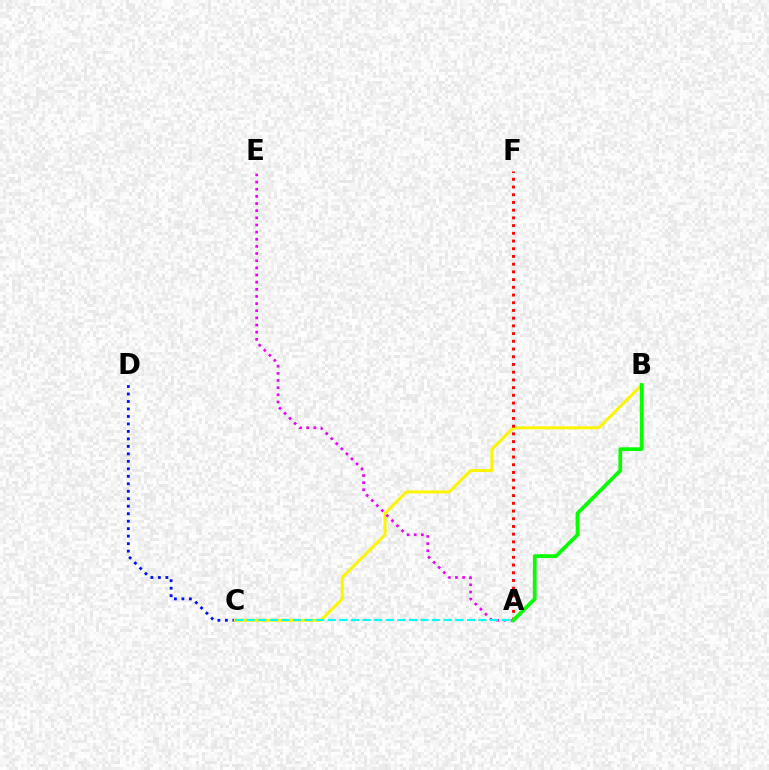{('C', 'D'): [{'color': '#0010ff', 'line_style': 'dotted', 'thickness': 2.03}], ('B', 'C'): [{'color': '#fcf500', 'line_style': 'solid', 'thickness': 2.15}], ('A', 'F'): [{'color': '#ff0000', 'line_style': 'dotted', 'thickness': 2.1}], ('A', 'E'): [{'color': '#ee00ff', 'line_style': 'dotted', 'thickness': 1.94}], ('A', 'B'): [{'color': '#08ff00', 'line_style': 'solid', 'thickness': 2.71}], ('A', 'C'): [{'color': '#00fff6', 'line_style': 'dashed', 'thickness': 1.57}]}